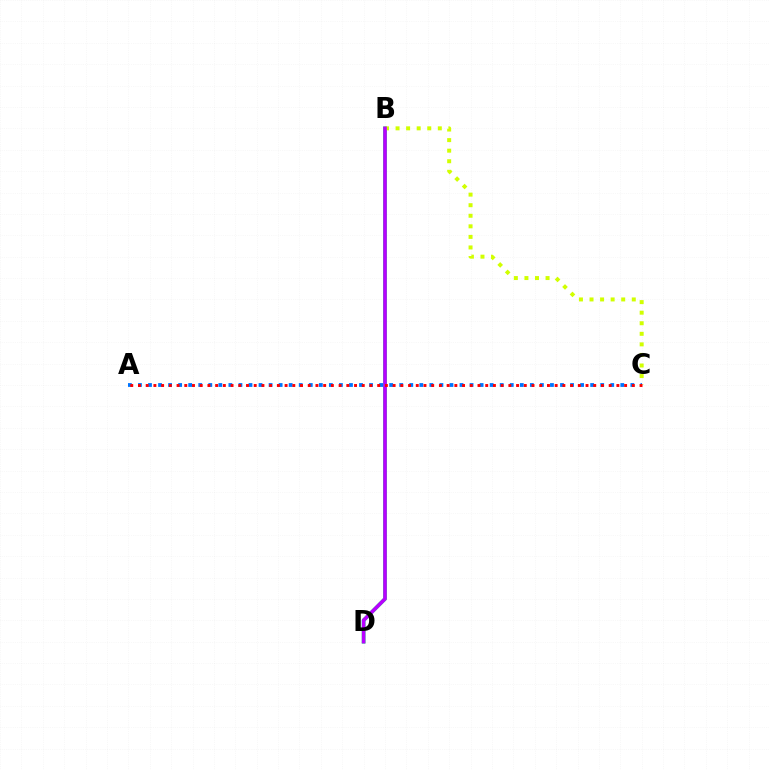{('B', 'D'): [{'color': '#00ff5c', 'line_style': 'solid', 'thickness': 2.67}, {'color': '#b900ff', 'line_style': 'solid', 'thickness': 2.56}], ('B', 'C'): [{'color': '#d1ff00', 'line_style': 'dotted', 'thickness': 2.87}], ('A', 'C'): [{'color': '#0074ff', 'line_style': 'dotted', 'thickness': 2.73}, {'color': '#ff0000', 'line_style': 'dotted', 'thickness': 2.1}]}